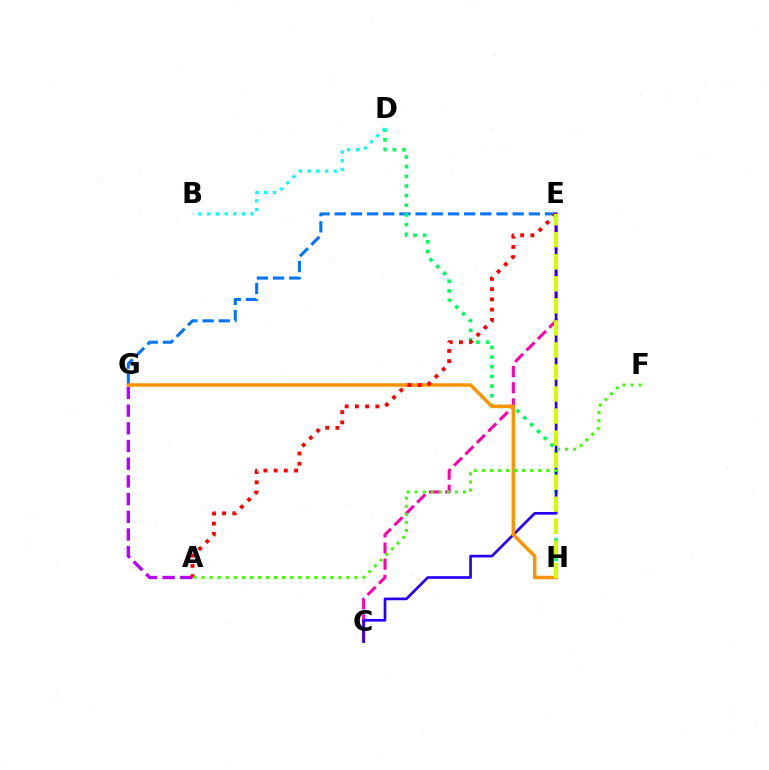{('A', 'G'): [{'color': '#b900ff', 'line_style': 'dashed', 'thickness': 2.4}], ('E', 'G'): [{'color': '#0074ff', 'line_style': 'dashed', 'thickness': 2.2}], ('C', 'E'): [{'color': '#ff00ac', 'line_style': 'dashed', 'thickness': 2.19}, {'color': '#2500ff', 'line_style': 'solid', 'thickness': 1.93}], ('D', 'H'): [{'color': '#00ff5c', 'line_style': 'dotted', 'thickness': 2.62}], ('B', 'D'): [{'color': '#00fff6', 'line_style': 'dotted', 'thickness': 2.37}], ('G', 'H'): [{'color': '#ff9400', 'line_style': 'solid', 'thickness': 2.52}], ('A', 'E'): [{'color': '#ff0000', 'line_style': 'dotted', 'thickness': 2.78}], ('A', 'F'): [{'color': '#3dff00', 'line_style': 'dotted', 'thickness': 2.19}], ('E', 'H'): [{'color': '#d1ff00', 'line_style': 'dashed', 'thickness': 2.99}]}